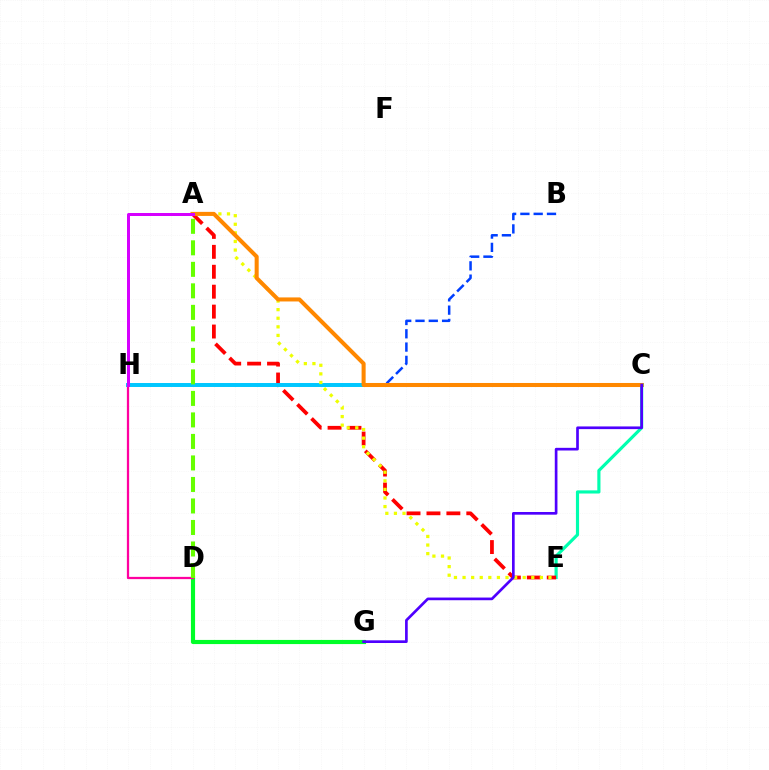{('C', 'E'): [{'color': '#00ffaf', 'line_style': 'solid', 'thickness': 2.27}], ('A', 'E'): [{'color': '#ff0000', 'line_style': 'dashed', 'thickness': 2.71}, {'color': '#eeff00', 'line_style': 'dotted', 'thickness': 2.33}], ('B', 'H'): [{'color': '#003fff', 'line_style': 'dashed', 'thickness': 1.81}], ('C', 'H'): [{'color': '#00c7ff', 'line_style': 'solid', 'thickness': 2.85}], ('D', 'G'): [{'color': '#00ff27', 'line_style': 'solid', 'thickness': 2.98}], ('A', 'C'): [{'color': '#ff8800', 'line_style': 'solid', 'thickness': 2.91}], ('D', 'H'): [{'color': '#ff00a0', 'line_style': 'solid', 'thickness': 1.63}], ('C', 'G'): [{'color': '#4f00ff', 'line_style': 'solid', 'thickness': 1.93}], ('A', 'D'): [{'color': '#66ff00', 'line_style': 'dashed', 'thickness': 2.92}], ('A', 'H'): [{'color': '#d600ff', 'line_style': 'solid', 'thickness': 2.16}]}